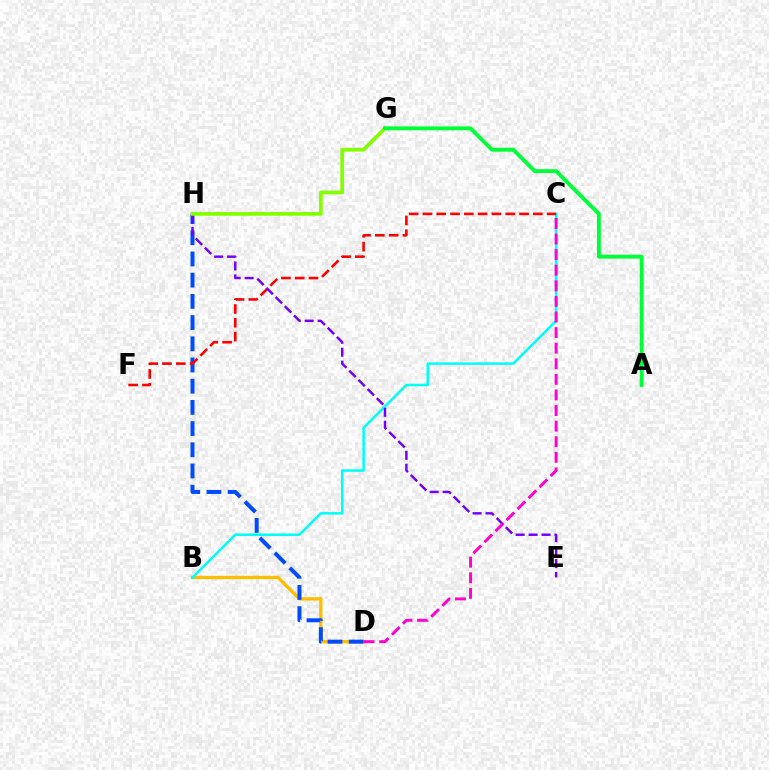{('B', 'D'): [{'color': '#ffbd00', 'line_style': 'solid', 'thickness': 2.4}], ('D', 'H'): [{'color': '#004bff', 'line_style': 'dashed', 'thickness': 2.88}], ('B', 'C'): [{'color': '#00fff6', 'line_style': 'solid', 'thickness': 1.83}], ('C', 'F'): [{'color': '#ff0000', 'line_style': 'dashed', 'thickness': 1.87}], ('E', 'H'): [{'color': '#7200ff', 'line_style': 'dashed', 'thickness': 1.76}], ('C', 'D'): [{'color': '#ff00cf', 'line_style': 'dashed', 'thickness': 2.12}], ('G', 'H'): [{'color': '#84ff00', 'line_style': 'solid', 'thickness': 2.68}], ('A', 'G'): [{'color': '#00ff39', 'line_style': 'solid', 'thickness': 2.79}]}